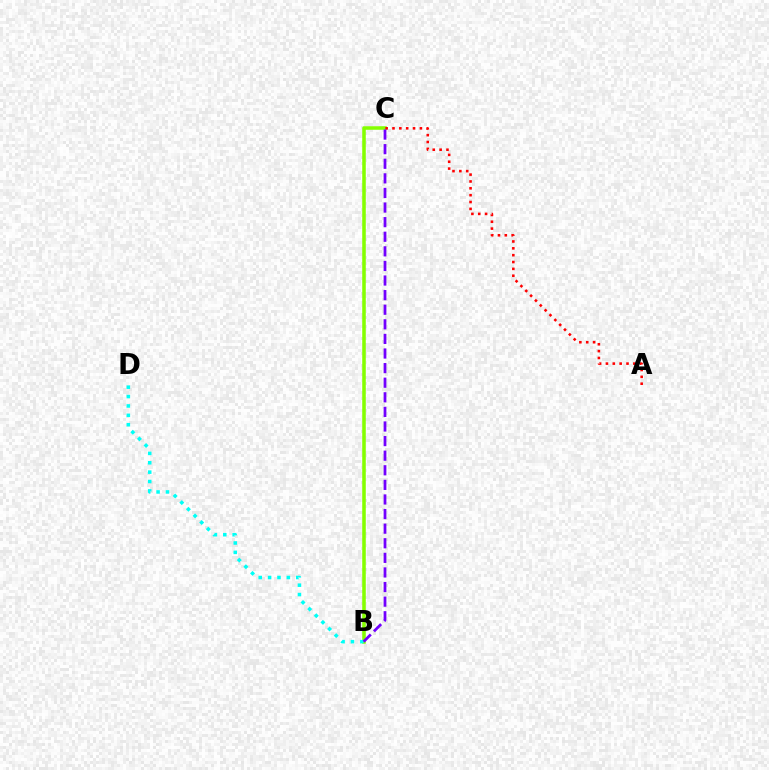{('B', 'C'): [{'color': '#84ff00', 'line_style': 'solid', 'thickness': 2.56}, {'color': '#7200ff', 'line_style': 'dashed', 'thickness': 1.98}], ('A', 'C'): [{'color': '#ff0000', 'line_style': 'dotted', 'thickness': 1.86}], ('B', 'D'): [{'color': '#00fff6', 'line_style': 'dotted', 'thickness': 2.55}]}